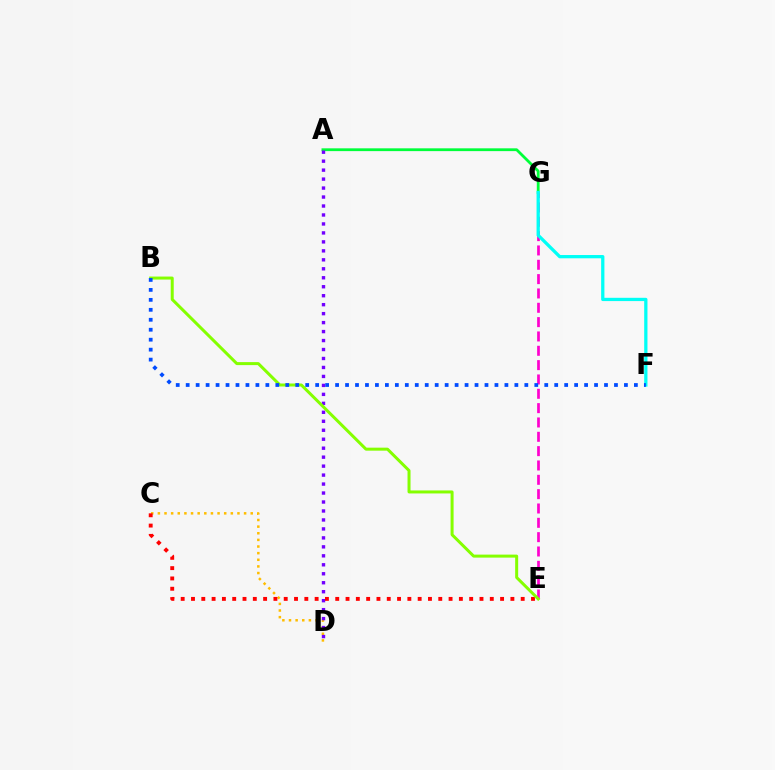{('A', 'G'): [{'color': '#00ff39', 'line_style': 'solid', 'thickness': 2.01}], ('E', 'G'): [{'color': '#ff00cf', 'line_style': 'dashed', 'thickness': 1.95}], ('C', 'D'): [{'color': '#ffbd00', 'line_style': 'dotted', 'thickness': 1.8}], ('A', 'D'): [{'color': '#7200ff', 'line_style': 'dotted', 'thickness': 2.44}], ('C', 'E'): [{'color': '#ff0000', 'line_style': 'dotted', 'thickness': 2.8}], ('B', 'E'): [{'color': '#84ff00', 'line_style': 'solid', 'thickness': 2.16}], ('F', 'G'): [{'color': '#00fff6', 'line_style': 'solid', 'thickness': 2.36}], ('B', 'F'): [{'color': '#004bff', 'line_style': 'dotted', 'thickness': 2.71}]}